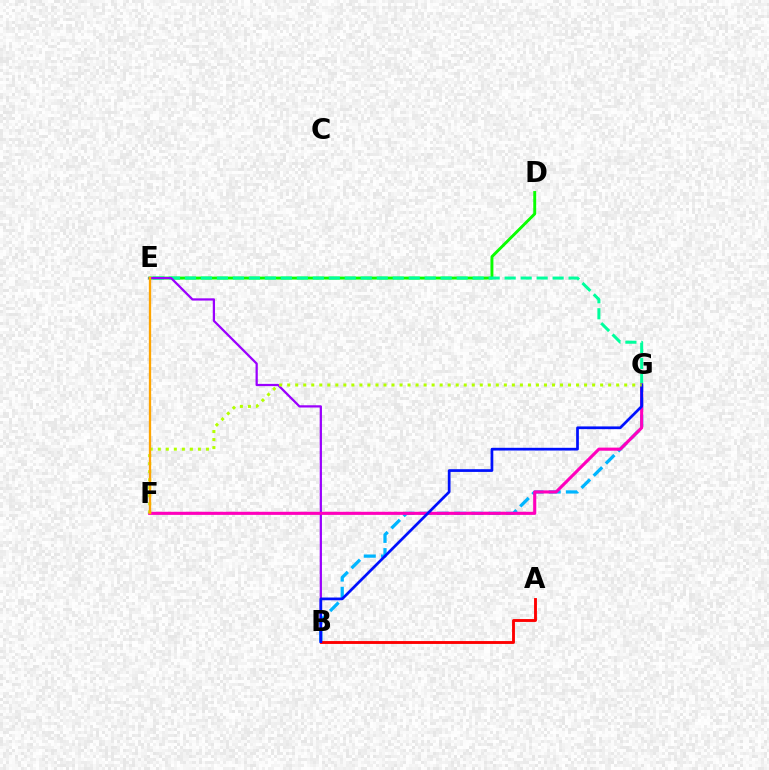{('D', 'E'): [{'color': '#08ff00', 'line_style': 'solid', 'thickness': 2.09}], ('E', 'G'): [{'color': '#00ff9d', 'line_style': 'dashed', 'thickness': 2.17}], ('B', 'E'): [{'color': '#9b00ff', 'line_style': 'solid', 'thickness': 1.62}], ('B', 'G'): [{'color': '#00b5ff', 'line_style': 'dashed', 'thickness': 2.34}, {'color': '#0010ff', 'line_style': 'solid', 'thickness': 1.96}], ('F', 'G'): [{'color': '#ff00bd', 'line_style': 'solid', 'thickness': 2.24}, {'color': '#b3ff00', 'line_style': 'dotted', 'thickness': 2.18}], ('A', 'B'): [{'color': '#ff0000', 'line_style': 'solid', 'thickness': 2.07}], ('E', 'F'): [{'color': '#ffa500', 'line_style': 'solid', 'thickness': 1.67}]}